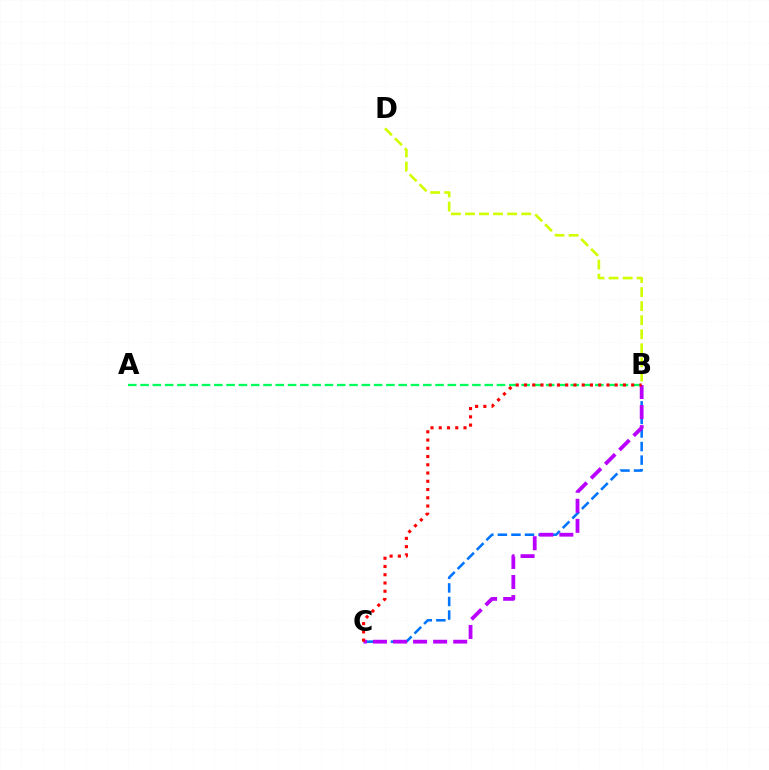{('A', 'B'): [{'color': '#00ff5c', 'line_style': 'dashed', 'thickness': 1.67}], ('B', 'C'): [{'color': '#0074ff', 'line_style': 'dashed', 'thickness': 1.84}, {'color': '#b900ff', 'line_style': 'dashed', 'thickness': 2.72}, {'color': '#ff0000', 'line_style': 'dotted', 'thickness': 2.24}], ('B', 'D'): [{'color': '#d1ff00', 'line_style': 'dashed', 'thickness': 1.91}]}